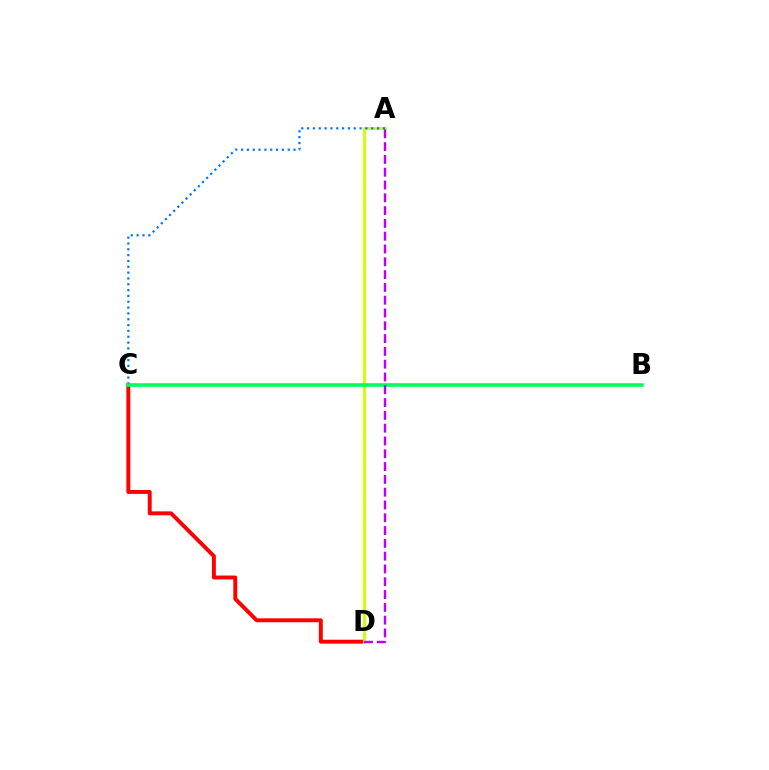{('C', 'D'): [{'color': '#ff0000', 'line_style': 'solid', 'thickness': 2.82}], ('A', 'D'): [{'color': '#d1ff00', 'line_style': 'solid', 'thickness': 2.13}, {'color': '#b900ff', 'line_style': 'dashed', 'thickness': 1.74}], ('A', 'C'): [{'color': '#0074ff', 'line_style': 'dotted', 'thickness': 1.58}], ('B', 'C'): [{'color': '#00ff5c', 'line_style': 'solid', 'thickness': 2.59}]}